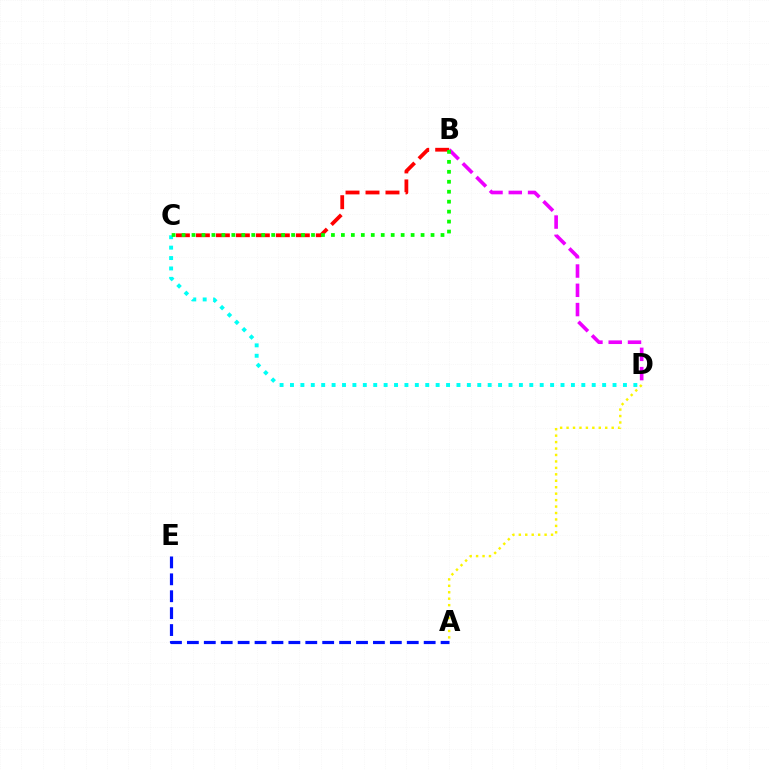{('B', 'D'): [{'color': '#ee00ff', 'line_style': 'dashed', 'thickness': 2.62}], ('C', 'D'): [{'color': '#00fff6', 'line_style': 'dotted', 'thickness': 2.83}], ('A', 'D'): [{'color': '#fcf500', 'line_style': 'dotted', 'thickness': 1.75}], ('B', 'C'): [{'color': '#ff0000', 'line_style': 'dashed', 'thickness': 2.72}, {'color': '#08ff00', 'line_style': 'dotted', 'thickness': 2.71}], ('A', 'E'): [{'color': '#0010ff', 'line_style': 'dashed', 'thickness': 2.3}]}